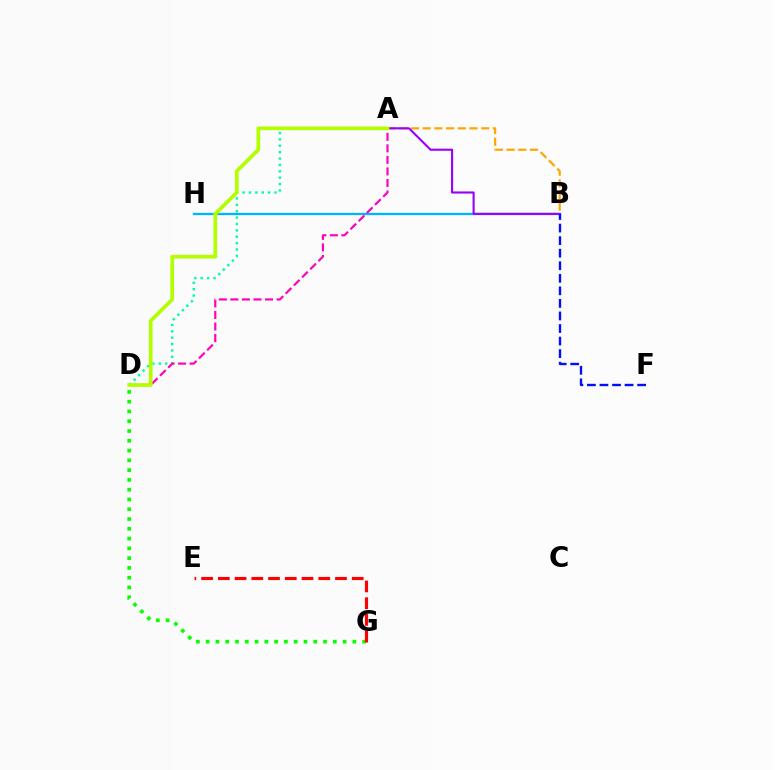{('A', 'B'): [{'color': '#ffa500', 'line_style': 'dashed', 'thickness': 1.59}, {'color': '#9b00ff', 'line_style': 'solid', 'thickness': 1.52}], ('A', 'D'): [{'color': '#00ff9d', 'line_style': 'dotted', 'thickness': 1.73}, {'color': '#ff00bd', 'line_style': 'dashed', 'thickness': 1.57}, {'color': '#b3ff00', 'line_style': 'solid', 'thickness': 2.66}], ('B', 'H'): [{'color': '#00b5ff', 'line_style': 'solid', 'thickness': 1.65}], ('D', 'G'): [{'color': '#08ff00', 'line_style': 'dotted', 'thickness': 2.66}], ('E', 'G'): [{'color': '#ff0000', 'line_style': 'dashed', 'thickness': 2.27}], ('B', 'F'): [{'color': '#0010ff', 'line_style': 'dashed', 'thickness': 1.71}]}